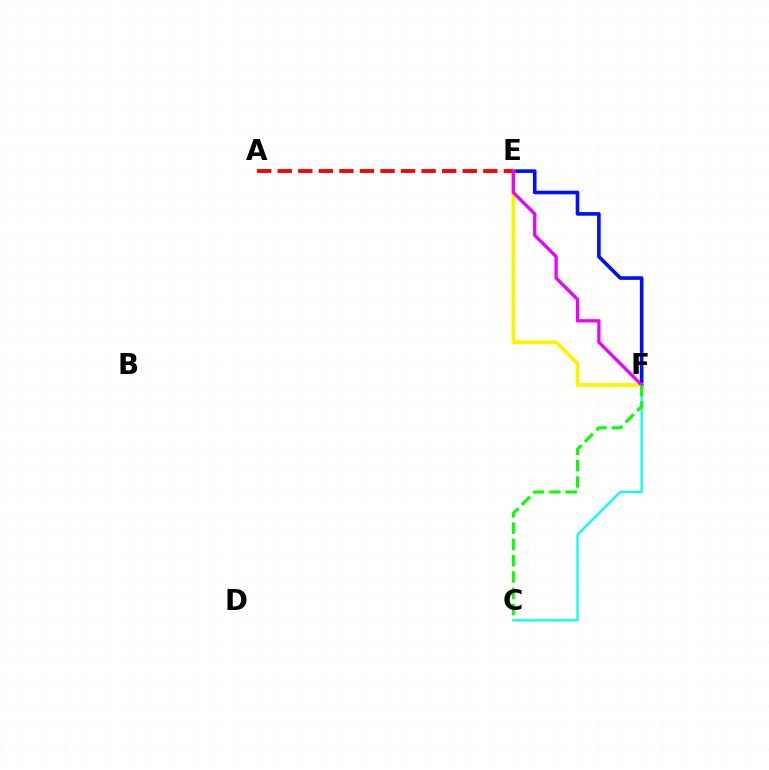{('C', 'F'): [{'color': '#00fff6', 'line_style': 'solid', 'thickness': 1.62}, {'color': '#08ff00', 'line_style': 'dashed', 'thickness': 2.21}], ('E', 'F'): [{'color': '#0010ff', 'line_style': 'solid', 'thickness': 2.61}, {'color': '#fcf500', 'line_style': 'solid', 'thickness': 2.73}, {'color': '#ee00ff', 'line_style': 'solid', 'thickness': 2.37}], ('A', 'E'): [{'color': '#ff0000', 'line_style': 'dashed', 'thickness': 2.79}]}